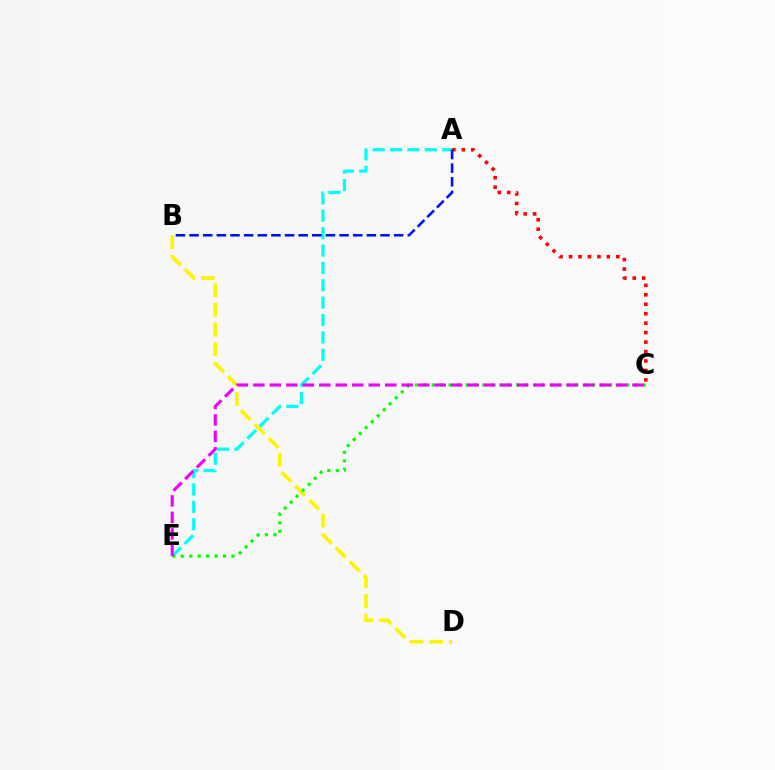{('B', 'D'): [{'color': '#fcf500', 'line_style': 'dashed', 'thickness': 2.67}], ('A', 'C'): [{'color': '#ff0000', 'line_style': 'dotted', 'thickness': 2.57}], ('A', 'E'): [{'color': '#00fff6', 'line_style': 'dashed', 'thickness': 2.36}], ('C', 'E'): [{'color': '#08ff00', 'line_style': 'dotted', 'thickness': 2.3}, {'color': '#ee00ff', 'line_style': 'dashed', 'thickness': 2.24}], ('A', 'B'): [{'color': '#0010ff', 'line_style': 'dashed', 'thickness': 1.85}]}